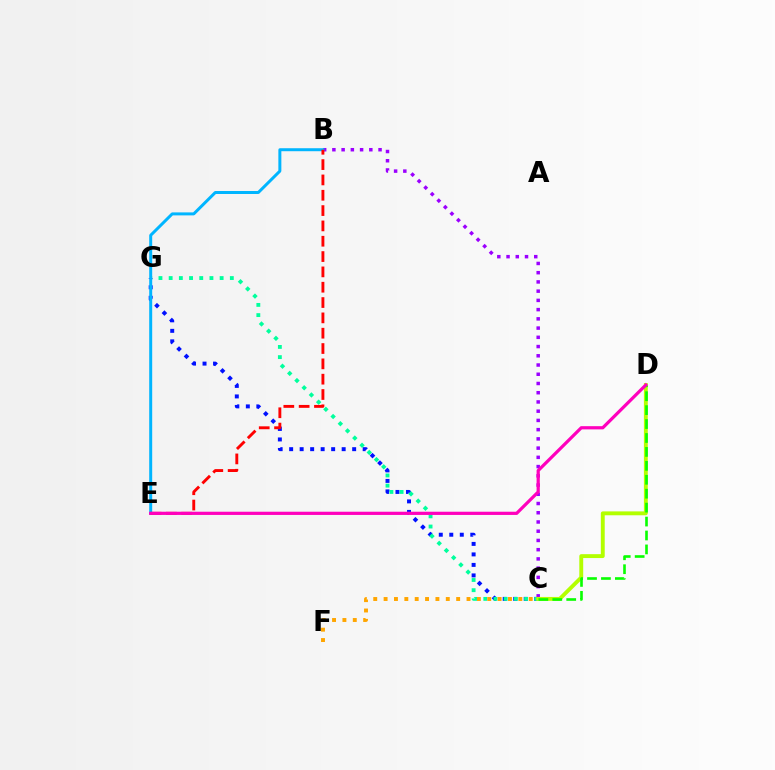{('C', 'G'): [{'color': '#0010ff', 'line_style': 'dotted', 'thickness': 2.85}, {'color': '#00ff9d', 'line_style': 'dotted', 'thickness': 2.77}], ('B', 'C'): [{'color': '#9b00ff', 'line_style': 'dotted', 'thickness': 2.51}], ('C', 'D'): [{'color': '#b3ff00', 'line_style': 'solid', 'thickness': 2.8}, {'color': '#08ff00', 'line_style': 'dashed', 'thickness': 1.89}], ('B', 'E'): [{'color': '#00b5ff', 'line_style': 'solid', 'thickness': 2.15}, {'color': '#ff0000', 'line_style': 'dashed', 'thickness': 2.08}], ('C', 'F'): [{'color': '#ffa500', 'line_style': 'dotted', 'thickness': 2.82}], ('D', 'E'): [{'color': '#ff00bd', 'line_style': 'solid', 'thickness': 2.31}]}